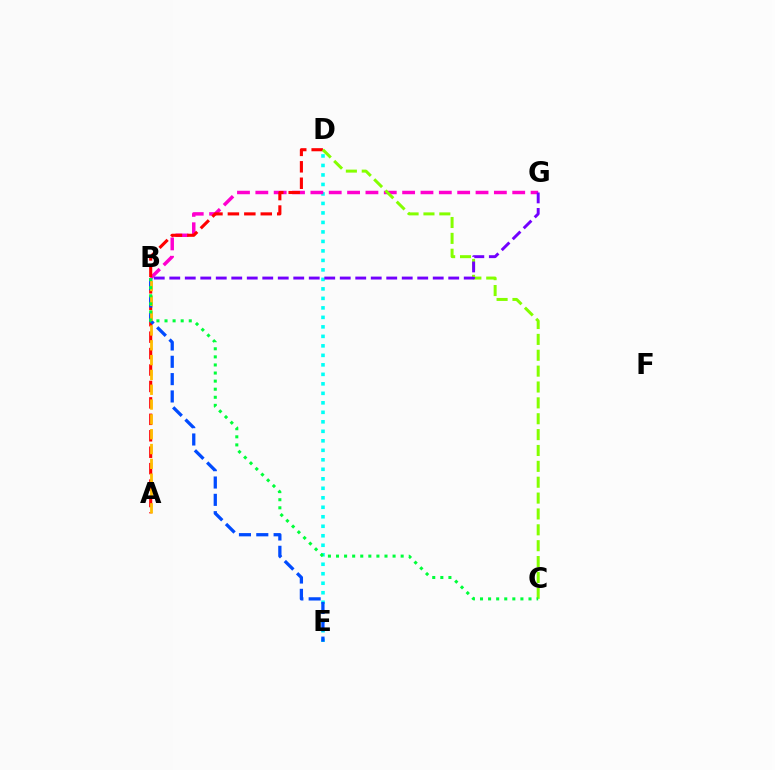{('D', 'E'): [{'color': '#00fff6', 'line_style': 'dotted', 'thickness': 2.58}], ('B', 'G'): [{'color': '#ff00cf', 'line_style': 'dashed', 'thickness': 2.49}, {'color': '#7200ff', 'line_style': 'dashed', 'thickness': 2.11}], ('A', 'D'): [{'color': '#ff0000', 'line_style': 'dashed', 'thickness': 2.23}], ('B', 'E'): [{'color': '#004bff', 'line_style': 'dashed', 'thickness': 2.35}], ('A', 'B'): [{'color': '#ffbd00', 'line_style': 'dashed', 'thickness': 2.01}], ('C', 'D'): [{'color': '#84ff00', 'line_style': 'dashed', 'thickness': 2.16}], ('B', 'C'): [{'color': '#00ff39', 'line_style': 'dotted', 'thickness': 2.2}]}